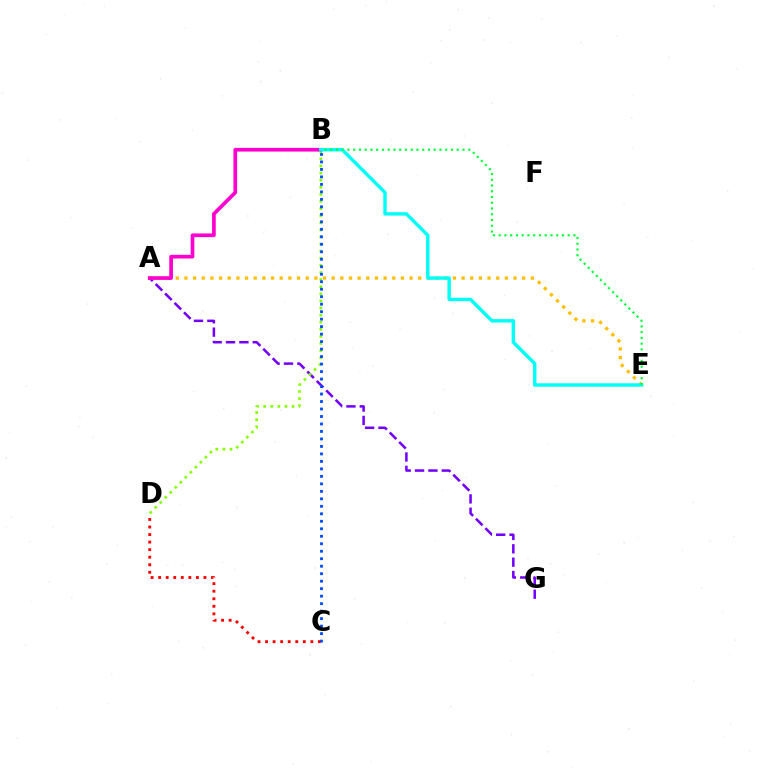{('A', 'E'): [{'color': '#ffbd00', 'line_style': 'dotted', 'thickness': 2.35}], ('C', 'D'): [{'color': '#ff0000', 'line_style': 'dotted', 'thickness': 2.05}], ('A', 'G'): [{'color': '#7200ff', 'line_style': 'dashed', 'thickness': 1.82}], ('B', 'D'): [{'color': '#84ff00', 'line_style': 'dotted', 'thickness': 1.93}], ('A', 'B'): [{'color': '#ff00cf', 'line_style': 'solid', 'thickness': 2.66}], ('B', 'C'): [{'color': '#004bff', 'line_style': 'dotted', 'thickness': 2.03}], ('B', 'E'): [{'color': '#00fff6', 'line_style': 'solid', 'thickness': 2.46}, {'color': '#00ff39', 'line_style': 'dotted', 'thickness': 1.56}]}